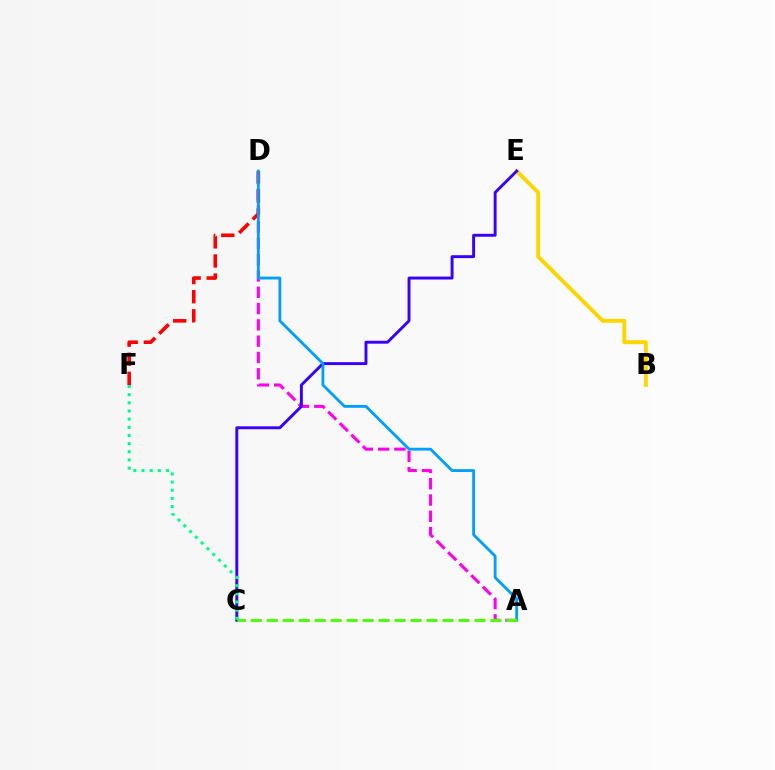{('B', 'E'): [{'color': '#ffd500', 'line_style': 'solid', 'thickness': 2.8}], ('A', 'D'): [{'color': '#ff00ed', 'line_style': 'dashed', 'thickness': 2.21}, {'color': '#009eff', 'line_style': 'solid', 'thickness': 2.03}], ('D', 'F'): [{'color': '#ff0000', 'line_style': 'dashed', 'thickness': 2.59}], ('C', 'E'): [{'color': '#3700ff', 'line_style': 'solid', 'thickness': 2.11}], ('A', 'C'): [{'color': '#4fff00', 'line_style': 'dashed', 'thickness': 2.17}], ('C', 'F'): [{'color': '#00ff86', 'line_style': 'dotted', 'thickness': 2.22}]}